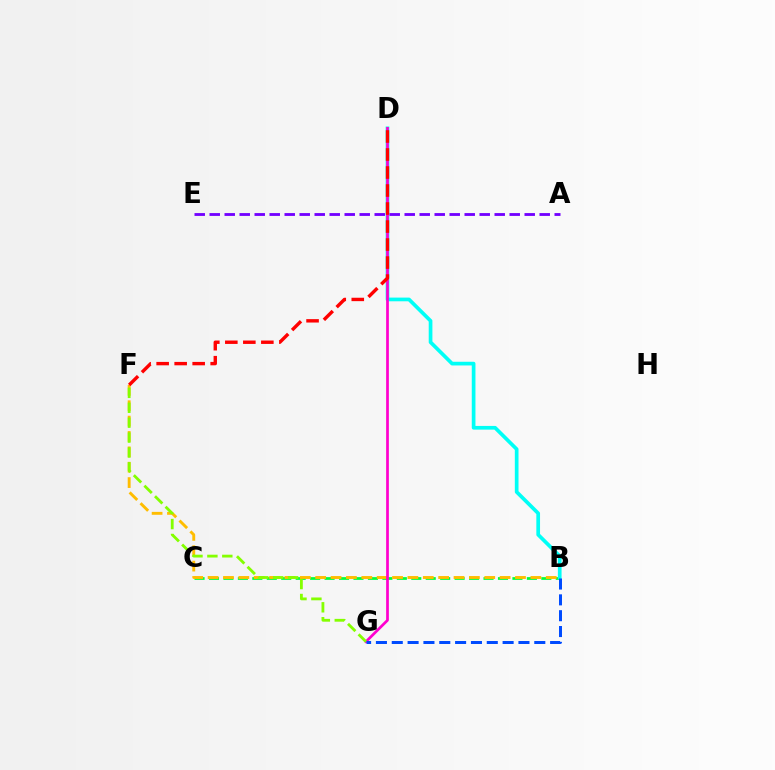{('B', 'C'): [{'color': '#00ff39', 'line_style': 'dashed', 'thickness': 1.96}], ('B', 'D'): [{'color': '#00fff6', 'line_style': 'solid', 'thickness': 2.66}], ('B', 'F'): [{'color': '#ffbd00', 'line_style': 'dashed', 'thickness': 2.09}], ('D', 'G'): [{'color': '#ff00cf', 'line_style': 'solid', 'thickness': 1.96}], ('F', 'G'): [{'color': '#84ff00', 'line_style': 'dashed', 'thickness': 2.03}], ('A', 'E'): [{'color': '#7200ff', 'line_style': 'dashed', 'thickness': 2.04}], ('B', 'G'): [{'color': '#004bff', 'line_style': 'dashed', 'thickness': 2.15}], ('D', 'F'): [{'color': '#ff0000', 'line_style': 'dashed', 'thickness': 2.45}]}